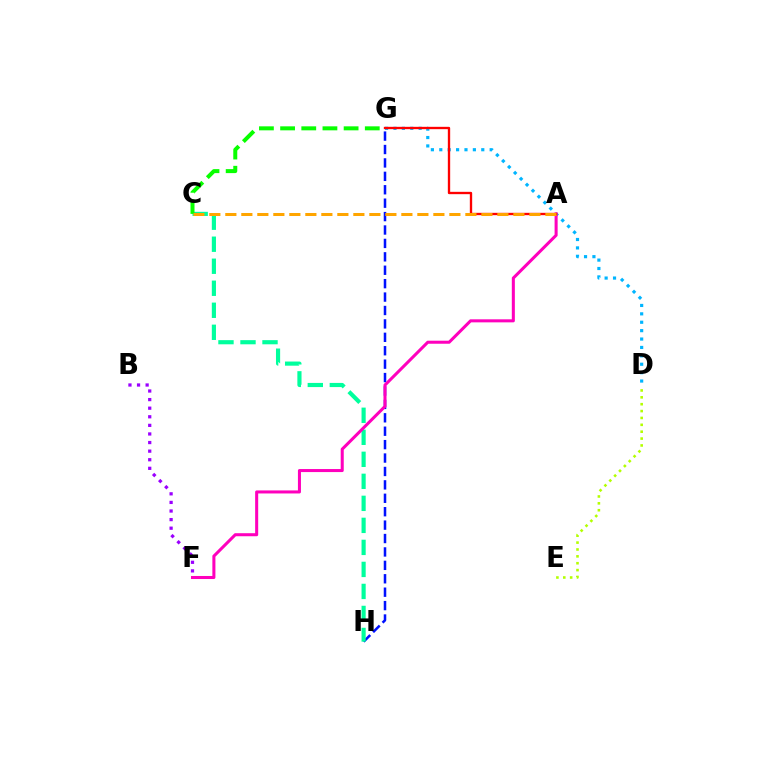{('G', 'H'): [{'color': '#0010ff', 'line_style': 'dashed', 'thickness': 1.82}], ('B', 'F'): [{'color': '#9b00ff', 'line_style': 'dotted', 'thickness': 2.33}], ('D', 'E'): [{'color': '#b3ff00', 'line_style': 'dotted', 'thickness': 1.87}], ('D', 'G'): [{'color': '#00b5ff', 'line_style': 'dotted', 'thickness': 2.28}], ('C', 'H'): [{'color': '#00ff9d', 'line_style': 'dashed', 'thickness': 2.99}], ('A', 'F'): [{'color': '#ff00bd', 'line_style': 'solid', 'thickness': 2.19}], ('C', 'G'): [{'color': '#08ff00', 'line_style': 'dashed', 'thickness': 2.88}], ('A', 'G'): [{'color': '#ff0000', 'line_style': 'solid', 'thickness': 1.69}], ('A', 'C'): [{'color': '#ffa500', 'line_style': 'dashed', 'thickness': 2.17}]}